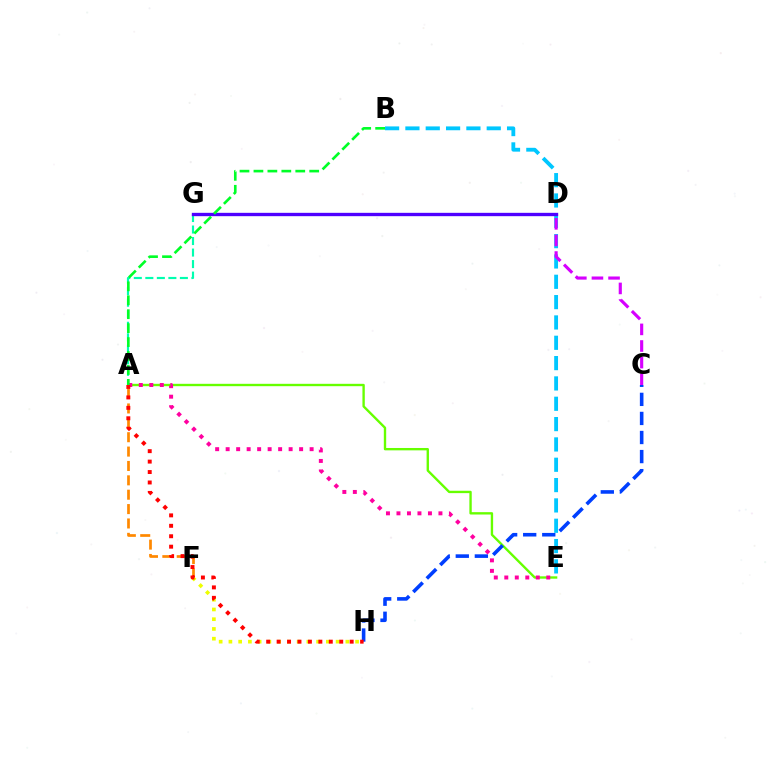{('A', 'G'): [{'color': '#00ffaf', 'line_style': 'dashed', 'thickness': 1.56}], ('A', 'E'): [{'color': '#66ff00', 'line_style': 'solid', 'thickness': 1.7}, {'color': '#ff00a0', 'line_style': 'dotted', 'thickness': 2.85}], ('A', 'F'): [{'color': '#ff8800', 'line_style': 'dashed', 'thickness': 1.95}], ('C', 'H'): [{'color': '#003fff', 'line_style': 'dashed', 'thickness': 2.59}], ('F', 'H'): [{'color': '#eeff00', 'line_style': 'dotted', 'thickness': 2.65}], ('B', 'E'): [{'color': '#00c7ff', 'line_style': 'dashed', 'thickness': 2.76}], ('A', 'H'): [{'color': '#ff0000', 'line_style': 'dotted', 'thickness': 2.84}], ('D', 'G'): [{'color': '#4f00ff', 'line_style': 'solid', 'thickness': 2.41}], ('C', 'D'): [{'color': '#d600ff', 'line_style': 'dashed', 'thickness': 2.26}], ('A', 'B'): [{'color': '#00ff27', 'line_style': 'dashed', 'thickness': 1.89}]}